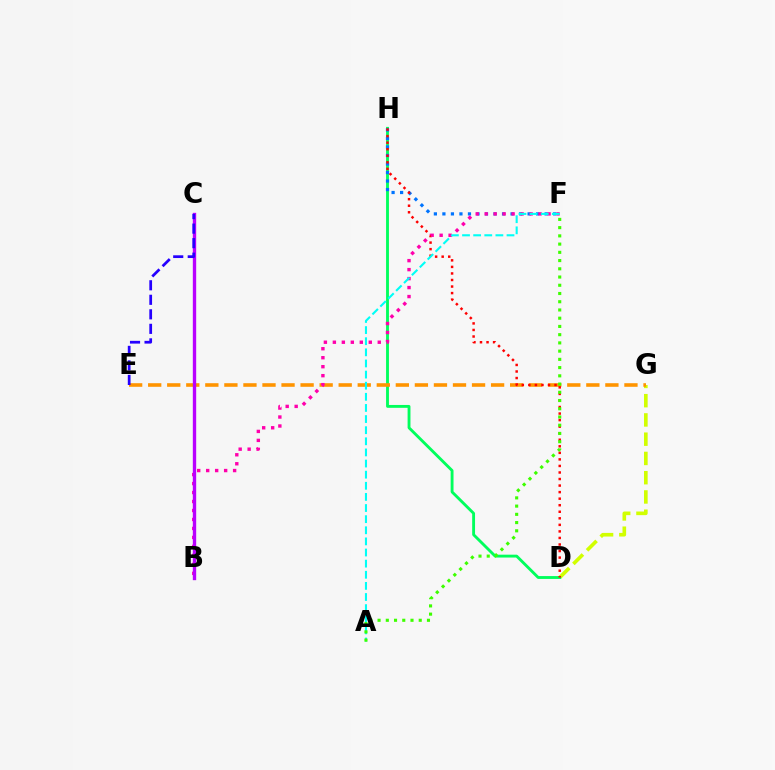{('D', 'G'): [{'color': '#d1ff00', 'line_style': 'dashed', 'thickness': 2.62}], ('D', 'H'): [{'color': '#00ff5c', 'line_style': 'solid', 'thickness': 2.06}, {'color': '#ff0000', 'line_style': 'dotted', 'thickness': 1.78}], ('E', 'G'): [{'color': '#ff9400', 'line_style': 'dashed', 'thickness': 2.59}], ('F', 'H'): [{'color': '#0074ff', 'line_style': 'dotted', 'thickness': 2.31}], ('B', 'F'): [{'color': '#ff00ac', 'line_style': 'dotted', 'thickness': 2.44}], ('A', 'F'): [{'color': '#00fff6', 'line_style': 'dashed', 'thickness': 1.51}, {'color': '#3dff00', 'line_style': 'dotted', 'thickness': 2.24}], ('B', 'C'): [{'color': '#b900ff', 'line_style': 'solid', 'thickness': 2.42}], ('C', 'E'): [{'color': '#2500ff', 'line_style': 'dashed', 'thickness': 1.97}]}